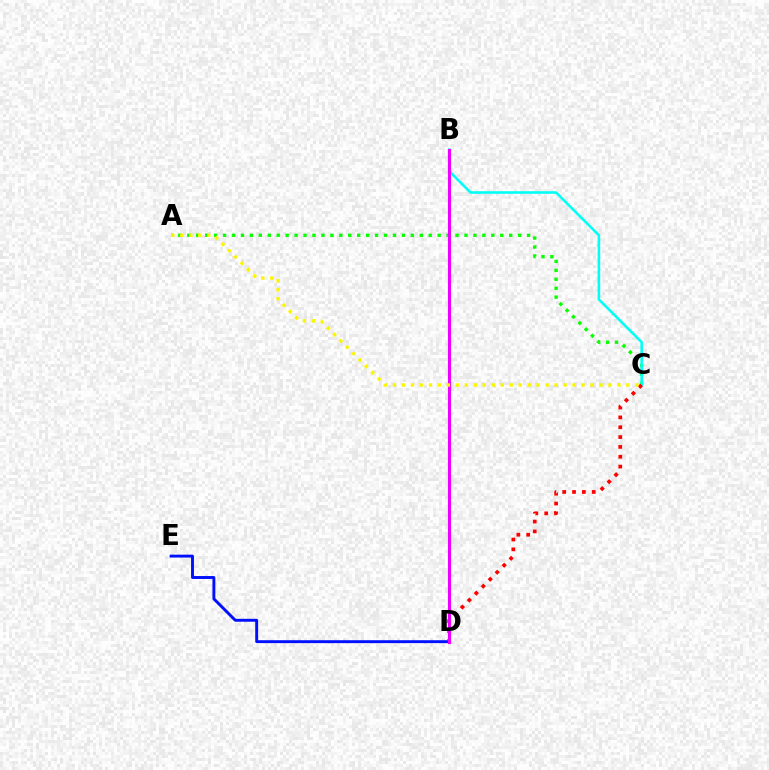{('D', 'E'): [{'color': '#0010ff', 'line_style': 'solid', 'thickness': 2.1}], ('A', 'C'): [{'color': '#08ff00', 'line_style': 'dotted', 'thickness': 2.43}, {'color': '#fcf500', 'line_style': 'dotted', 'thickness': 2.44}], ('B', 'C'): [{'color': '#00fff6', 'line_style': 'solid', 'thickness': 1.86}], ('C', 'D'): [{'color': '#ff0000', 'line_style': 'dotted', 'thickness': 2.67}], ('B', 'D'): [{'color': '#ee00ff', 'line_style': 'solid', 'thickness': 2.25}]}